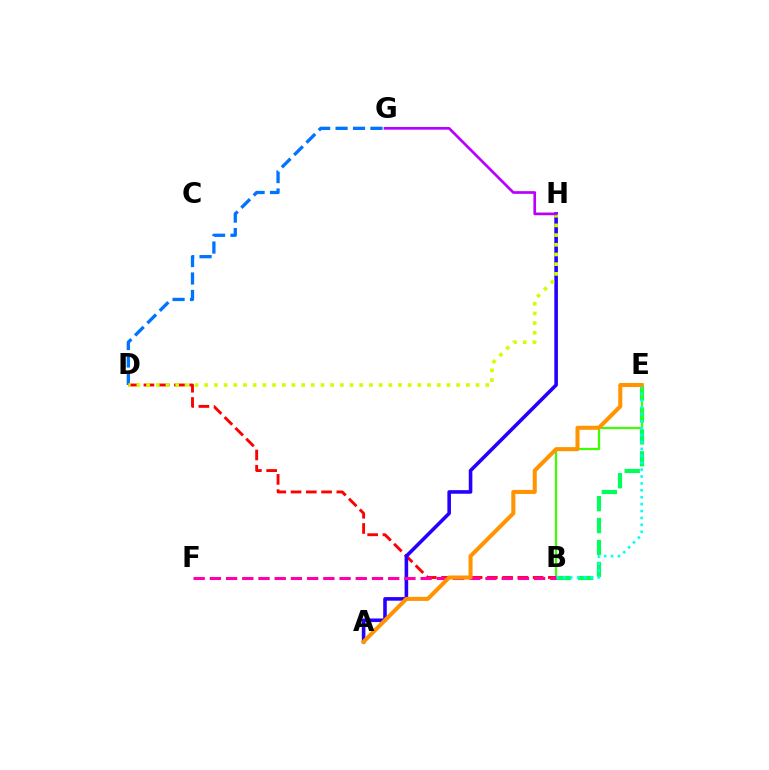{('D', 'G'): [{'color': '#0074ff', 'line_style': 'dashed', 'thickness': 2.37}], ('B', 'E'): [{'color': '#00ff5c', 'line_style': 'dashed', 'thickness': 2.98}, {'color': '#3dff00', 'line_style': 'solid', 'thickness': 1.61}, {'color': '#00fff6', 'line_style': 'dotted', 'thickness': 1.88}], ('B', 'D'): [{'color': '#ff0000', 'line_style': 'dashed', 'thickness': 2.07}], ('A', 'H'): [{'color': '#2500ff', 'line_style': 'solid', 'thickness': 2.58}], ('D', 'H'): [{'color': '#d1ff00', 'line_style': 'dotted', 'thickness': 2.63}], ('G', 'H'): [{'color': '#b900ff', 'line_style': 'solid', 'thickness': 1.94}], ('B', 'F'): [{'color': '#ff00ac', 'line_style': 'dashed', 'thickness': 2.2}], ('A', 'E'): [{'color': '#ff9400', 'line_style': 'solid', 'thickness': 2.91}]}